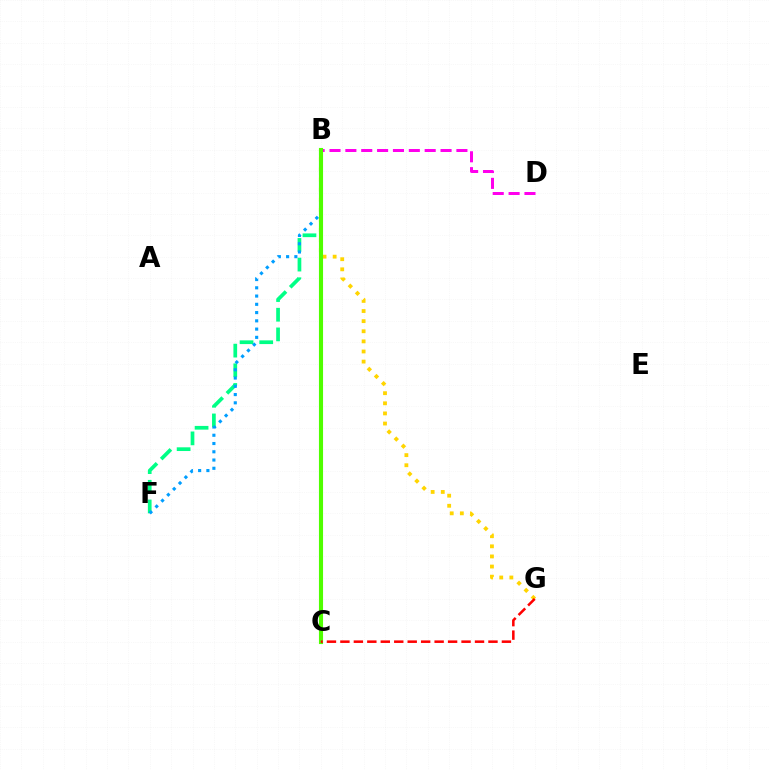{('B', 'C'): [{'color': '#3700ff', 'line_style': 'dashed', 'thickness': 1.77}, {'color': '#4fff00', 'line_style': 'solid', 'thickness': 2.96}], ('B', 'G'): [{'color': '#ffd500', 'line_style': 'dotted', 'thickness': 2.75}], ('B', 'F'): [{'color': '#00ff86', 'line_style': 'dashed', 'thickness': 2.67}, {'color': '#009eff', 'line_style': 'dotted', 'thickness': 2.24}], ('B', 'D'): [{'color': '#ff00ed', 'line_style': 'dashed', 'thickness': 2.16}], ('C', 'G'): [{'color': '#ff0000', 'line_style': 'dashed', 'thickness': 1.83}]}